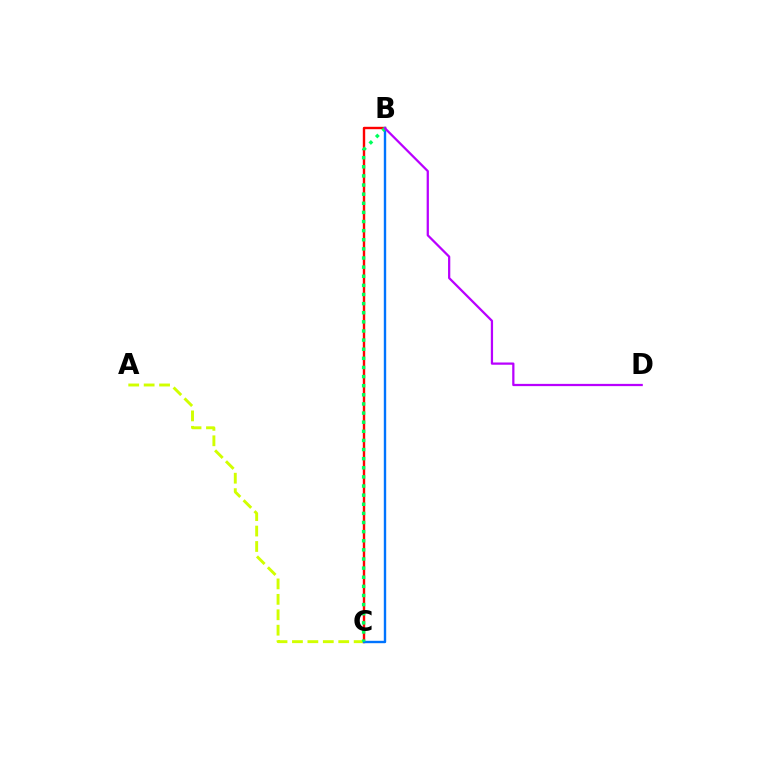{('B', 'C'): [{'color': '#ff0000', 'line_style': 'solid', 'thickness': 1.73}, {'color': '#0074ff', 'line_style': 'solid', 'thickness': 1.73}, {'color': '#00ff5c', 'line_style': 'dotted', 'thickness': 2.48}], ('A', 'C'): [{'color': '#d1ff00', 'line_style': 'dashed', 'thickness': 2.1}], ('B', 'D'): [{'color': '#b900ff', 'line_style': 'solid', 'thickness': 1.62}]}